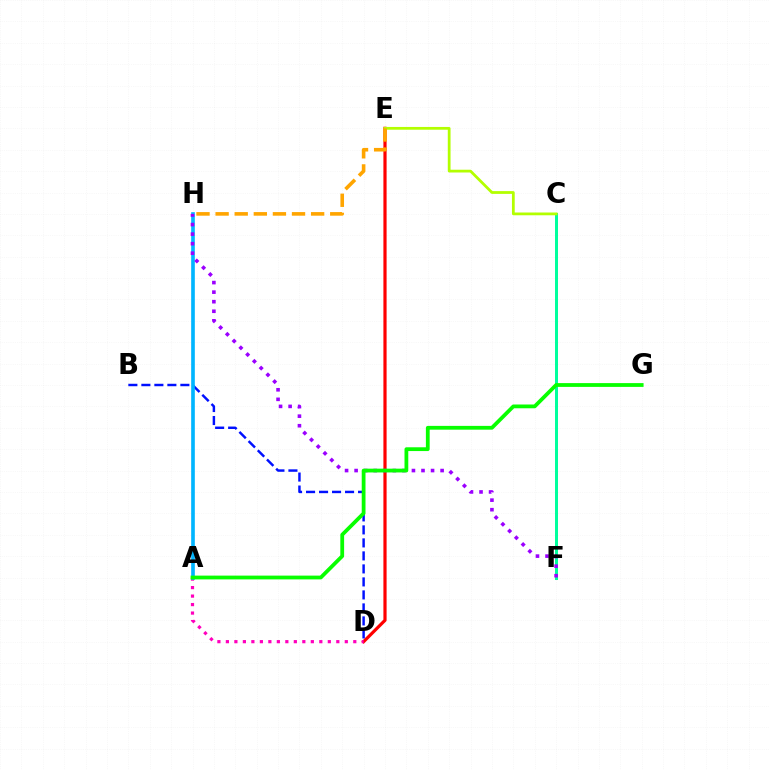{('D', 'E'): [{'color': '#ff0000', 'line_style': 'solid', 'thickness': 2.3}], ('A', 'D'): [{'color': '#ff00bd', 'line_style': 'dotted', 'thickness': 2.31}], ('B', 'D'): [{'color': '#0010ff', 'line_style': 'dashed', 'thickness': 1.77}], ('A', 'H'): [{'color': '#00b5ff', 'line_style': 'solid', 'thickness': 2.63}], ('C', 'F'): [{'color': '#00ff9d', 'line_style': 'solid', 'thickness': 2.16}], ('C', 'E'): [{'color': '#b3ff00', 'line_style': 'solid', 'thickness': 1.99}], ('F', 'H'): [{'color': '#9b00ff', 'line_style': 'dotted', 'thickness': 2.6}], ('A', 'G'): [{'color': '#08ff00', 'line_style': 'solid', 'thickness': 2.72}], ('E', 'H'): [{'color': '#ffa500', 'line_style': 'dashed', 'thickness': 2.6}]}